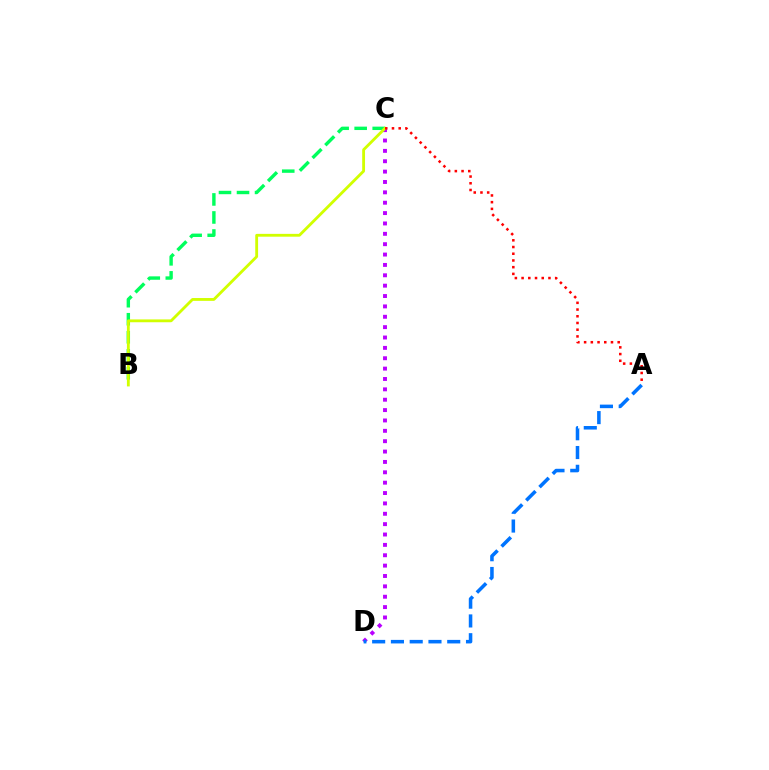{('C', 'D'): [{'color': '#b900ff', 'line_style': 'dotted', 'thickness': 2.82}], ('B', 'C'): [{'color': '#00ff5c', 'line_style': 'dashed', 'thickness': 2.45}, {'color': '#d1ff00', 'line_style': 'solid', 'thickness': 2.04}], ('A', 'C'): [{'color': '#ff0000', 'line_style': 'dotted', 'thickness': 1.82}], ('A', 'D'): [{'color': '#0074ff', 'line_style': 'dashed', 'thickness': 2.55}]}